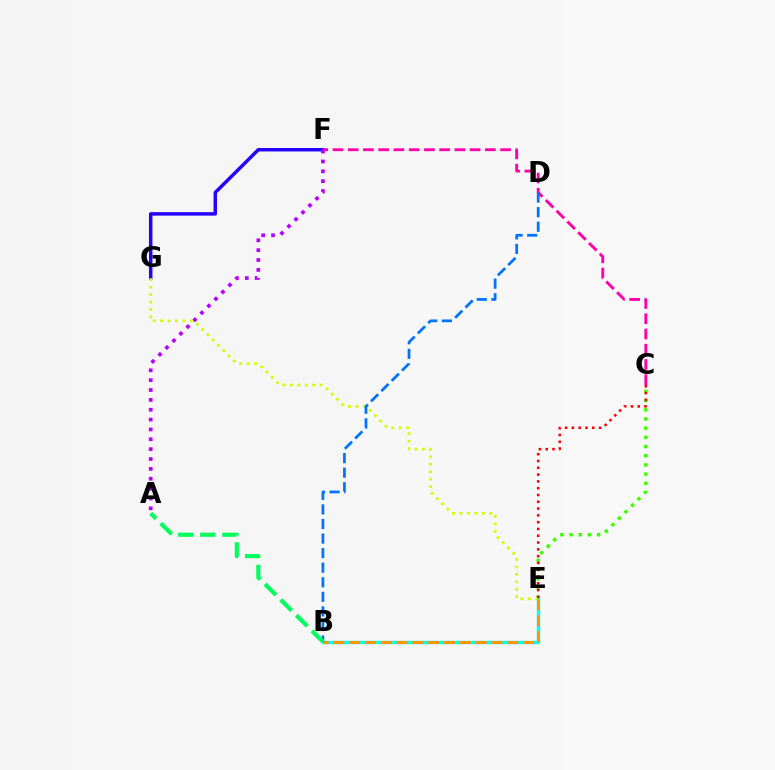{('C', 'E'): [{'color': '#3dff00', 'line_style': 'dotted', 'thickness': 2.5}, {'color': '#ff0000', 'line_style': 'dotted', 'thickness': 1.85}], ('F', 'G'): [{'color': '#2500ff', 'line_style': 'solid', 'thickness': 2.5}], ('B', 'E'): [{'color': '#00fff6', 'line_style': 'solid', 'thickness': 2.44}, {'color': '#ff9400', 'line_style': 'dashed', 'thickness': 2.15}], ('C', 'F'): [{'color': '#ff00ac', 'line_style': 'dashed', 'thickness': 2.07}], ('A', 'F'): [{'color': '#b900ff', 'line_style': 'dotted', 'thickness': 2.68}], ('E', 'G'): [{'color': '#d1ff00', 'line_style': 'dotted', 'thickness': 2.02}], ('B', 'D'): [{'color': '#0074ff', 'line_style': 'dashed', 'thickness': 1.98}], ('A', 'B'): [{'color': '#00ff5c', 'line_style': 'dashed', 'thickness': 3.0}]}